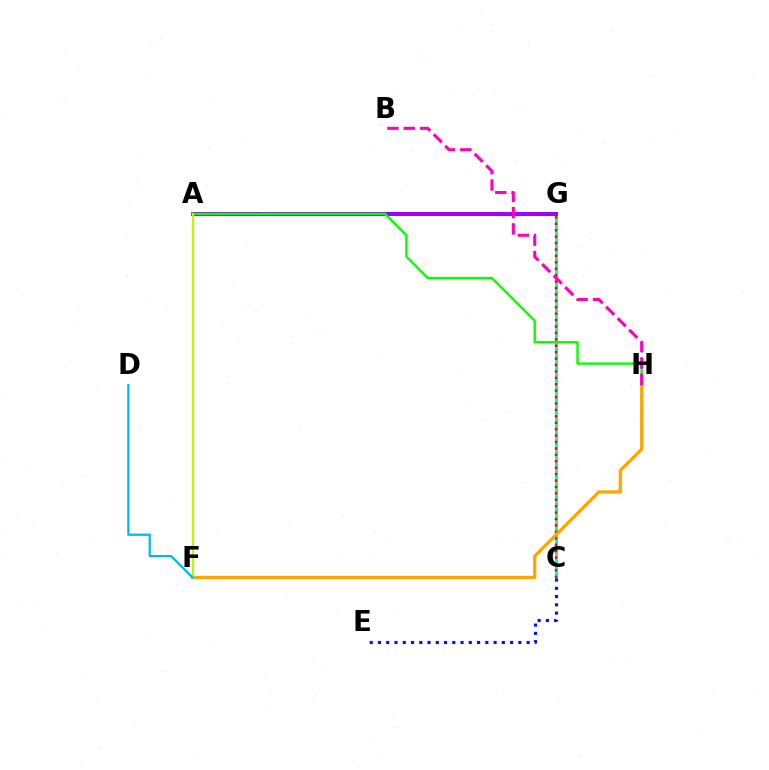{('C', 'G'): [{'color': '#00ff9d', 'line_style': 'solid', 'thickness': 2.11}, {'color': '#ff0000', 'line_style': 'dotted', 'thickness': 1.74}], ('F', 'H'): [{'color': '#ffa500', 'line_style': 'solid', 'thickness': 2.33}], ('A', 'G'): [{'color': '#9b00ff', 'line_style': 'solid', 'thickness': 2.86}], ('A', 'H'): [{'color': '#08ff00', 'line_style': 'solid', 'thickness': 1.72}], ('A', 'F'): [{'color': '#b3ff00', 'line_style': 'solid', 'thickness': 1.61}], ('D', 'F'): [{'color': '#00b5ff', 'line_style': 'solid', 'thickness': 1.6}], ('C', 'E'): [{'color': '#0010ff', 'line_style': 'dotted', 'thickness': 2.24}], ('B', 'H'): [{'color': '#ff00bd', 'line_style': 'dashed', 'thickness': 2.22}]}